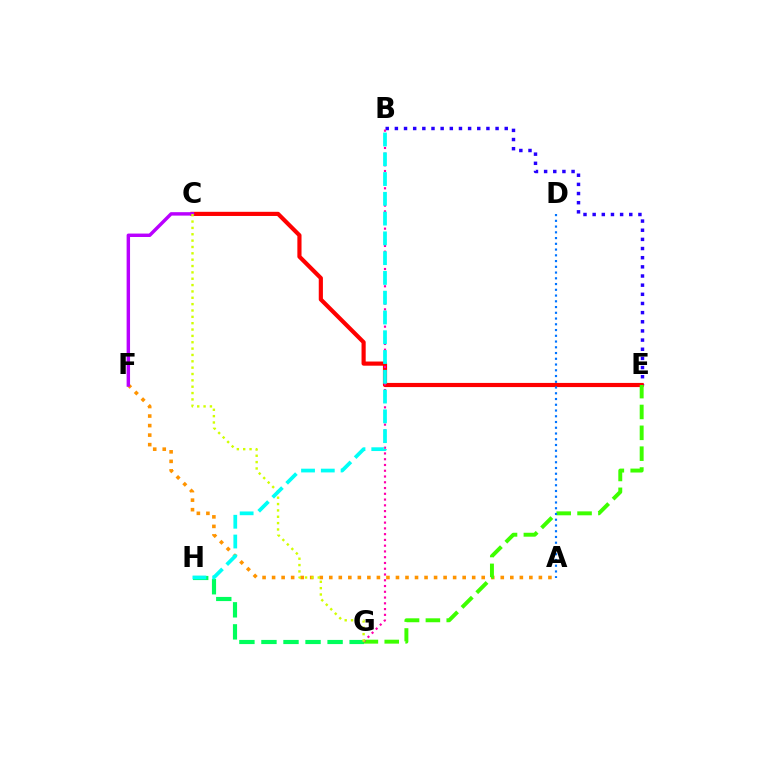{('A', 'F'): [{'color': '#ff9400', 'line_style': 'dotted', 'thickness': 2.59}], ('B', 'E'): [{'color': '#2500ff', 'line_style': 'dotted', 'thickness': 2.49}], ('C', 'E'): [{'color': '#ff0000', 'line_style': 'solid', 'thickness': 2.99}], ('G', 'H'): [{'color': '#00ff5c', 'line_style': 'dashed', 'thickness': 2.99}], ('E', 'G'): [{'color': '#3dff00', 'line_style': 'dashed', 'thickness': 2.83}], ('C', 'F'): [{'color': '#b900ff', 'line_style': 'solid', 'thickness': 2.47}], ('B', 'G'): [{'color': '#ff00ac', 'line_style': 'dotted', 'thickness': 1.57}], ('C', 'G'): [{'color': '#d1ff00', 'line_style': 'dotted', 'thickness': 1.73}], ('A', 'D'): [{'color': '#0074ff', 'line_style': 'dotted', 'thickness': 1.56}], ('B', 'H'): [{'color': '#00fff6', 'line_style': 'dashed', 'thickness': 2.69}]}